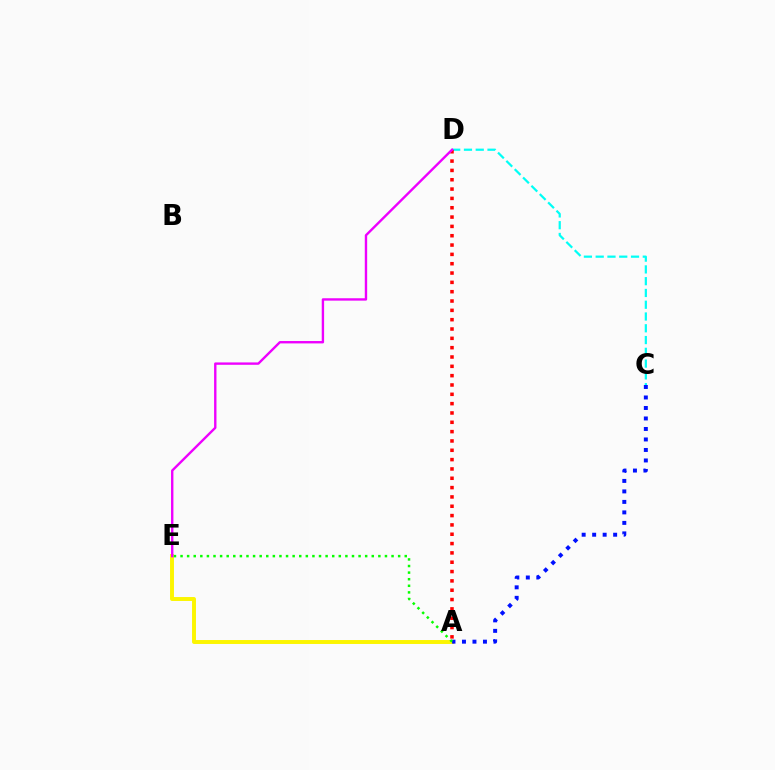{('C', 'D'): [{'color': '#00fff6', 'line_style': 'dashed', 'thickness': 1.6}], ('A', 'D'): [{'color': '#ff0000', 'line_style': 'dotted', 'thickness': 2.53}], ('A', 'E'): [{'color': '#fcf500', 'line_style': 'solid', 'thickness': 2.83}, {'color': '#08ff00', 'line_style': 'dotted', 'thickness': 1.79}], ('A', 'C'): [{'color': '#0010ff', 'line_style': 'dotted', 'thickness': 2.85}], ('D', 'E'): [{'color': '#ee00ff', 'line_style': 'solid', 'thickness': 1.71}]}